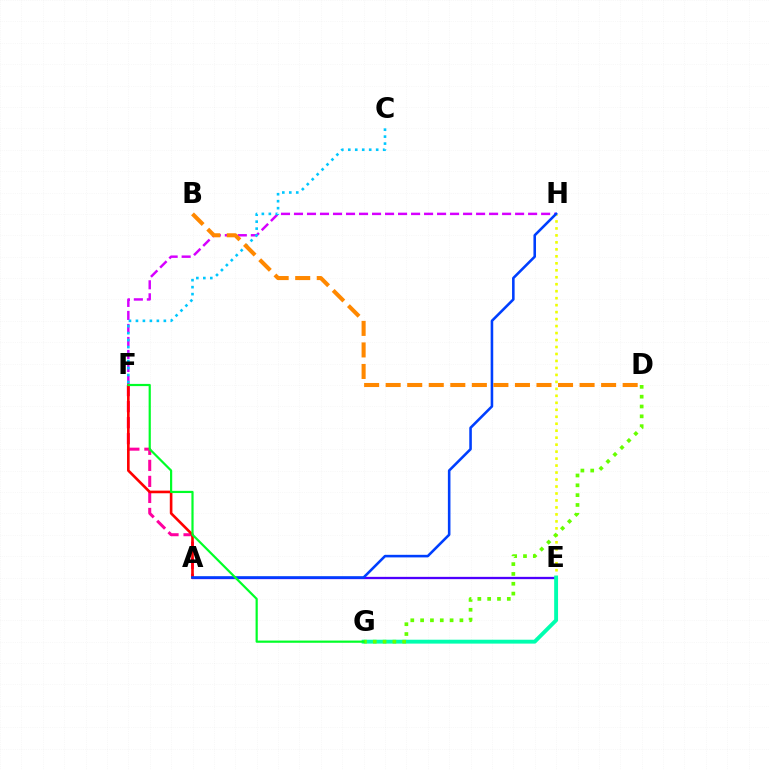{('A', 'F'): [{'color': '#ff00a0', 'line_style': 'dashed', 'thickness': 2.18}, {'color': '#ff0000', 'line_style': 'solid', 'thickness': 1.89}], ('E', 'H'): [{'color': '#eeff00', 'line_style': 'dotted', 'thickness': 1.9}], ('F', 'H'): [{'color': '#d600ff', 'line_style': 'dashed', 'thickness': 1.77}], ('A', 'E'): [{'color': '#4f00ff', 'line_style': 'solid', 'thickness': 1.66}], ('E', 'G'): [{'color': '#00ffaf', 'line_style': 'solid', 'thickness': 2.8}], ('A', 'H'): [{'color': '#003fff', 'line_style': 'solid', 'thickness': 1.86}], ('C', 'F'): [{'color': '#00c7ff', 'line_style': 'dotted', 'thickness': 1.89}], ('D', 'G'): [{'color': '#66ff00', 'line_style': 'dotted', 'thickness': 2.67}], ('F', 'G'): [{'color': '#00ff27', 'line_style': 'solid', 'thickness': 1.58}], ('B', 'D'): [{'color': '#ff8800', 'line_style': 'dashed', 'thickness': 2.93}]}